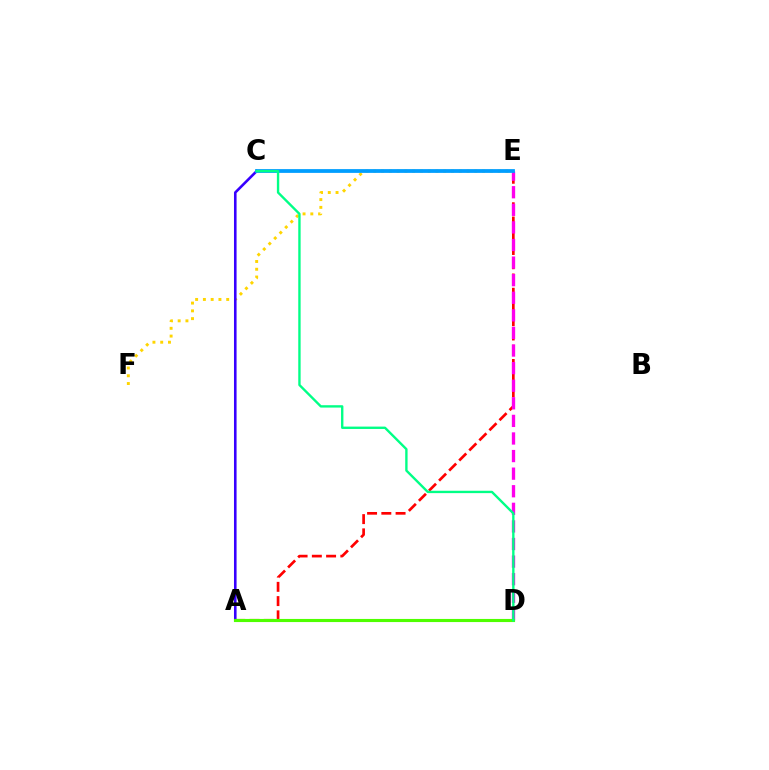{('A', 'E'): [{'color': '#ff0000', 'line_style': 'dashed', 'thickness': 1.94}], ('E', 'F'): [{'color': '#ffd500', 'line_style': 'dotted', 'thickness': 2.11}], ('D', 'E'): [{'color': '#ff00ed', 'line_style': 'dashed', 'thickness': 2.39}], ('A', 'C'): [{'color': '#3700ff', 'line_style': 'solid', 'thickness': 1.87}], ('A', 'D'): [{'color': '#4fff00', 'line_style': 'solid', 'thickness': 2.24}], ('C', 'E'): [{'color': '#009eff', 'line_style': 'solid', 'thickness': 2.72}], ('C', 'D'): [{'color': '#00ff86', 'line_style': 'solid', 'thickness': 1.71}]}